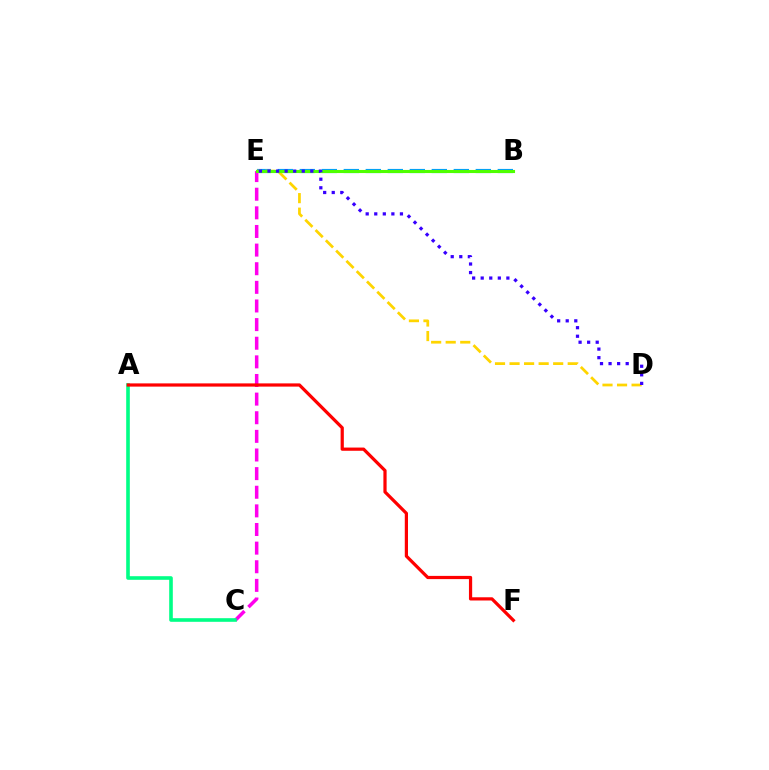{('B', 'E'): [{'color': '#009eff', 'line_style': 'dashed', 'thickness': 2.99}, {'color': '#4fff00', 'line_style': 'solid', 'thickness': 2.24}], ('D', 'E'): [{'color': '#ffd500', 'line_style': 'dashed', 'thickness': 1.98}, {'color': '#3700ff', 'line_style': 'dotted', 'thickness': 2.33}], ('C', 'E'): [{'color': '#ff00ed', 'line_style': 'dashed', 'thickness': 2.53}], ('A', 'C'): [{'color': '#00ff86', 'line_style': 'solid', 'thickness': 2.6}], ('A', 'F'): [{'color': '#ff0000', 'line_style': 'solid', 'thickness': 2.32}]}